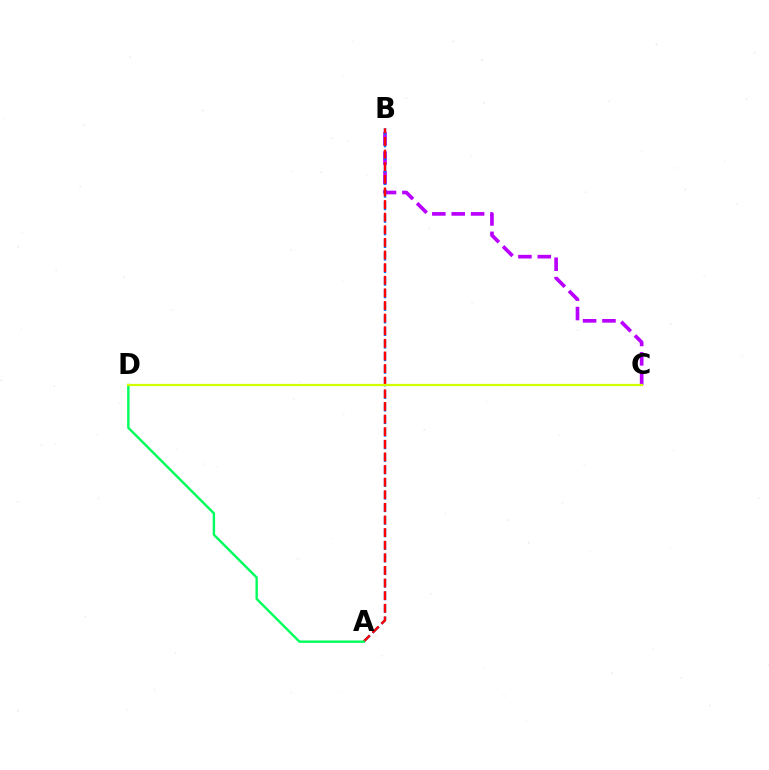{('B', 'C'): [{'color': '#b900ff', 'line_style': 'dashed', 'thickness': 2.63}], ('A', 'B'): [{'color': '#0074ff', 'line_style': 'dashed', 'thickness': 1.71}, {'color': '#ff0000', 'line_style': 'dashed', 'thickness': 1.71}], ('A', 'D'): [{'color': '#00ff5c', 'line_style': 'solid', 'thickness': 1.74}], ('C', 'D'): [{'color': '#d1ff00', 'line_style': 'solid', 'thickness': 1.62}]}